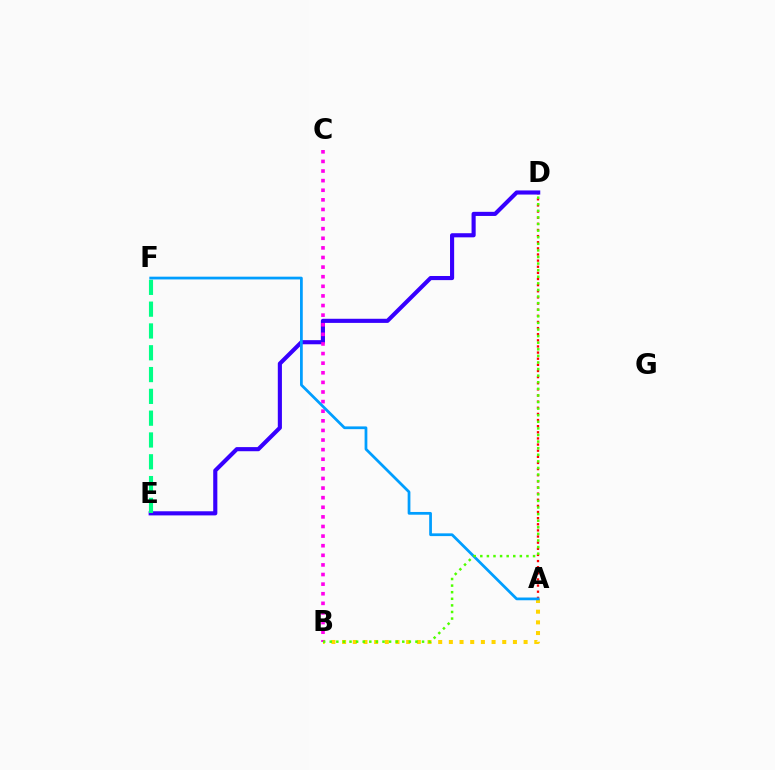{('A', 'B'): [{'color': '#ffd500', 'line_style': 'dotted', 'thickness': 2.9}], ('A', 'D'): [{'color': '#ff0000', 'line_style': 'dotted', 'thickness': 1.67}], ('D', 'E'): [{'color': '#3700ff', 'line_style': 'solid', 'thickness': 2.97}], ('E', 'F'): [{'color': '#00ff86', 'line_style': 'dashed', 'thickness': 2.96}], ('B', 'C'): [{'color': '#ff00ed', 'line_style': 'dotted', 'thickness': 2.61}], ('A', 'F'): [{'color': '#009eff', 'line_style': 'solid', 'thickness': 1.98}], ('B', 'D'): [{'color': '#4fff00', 'line_style': 'dotted', 'thickness': 1.79}]}